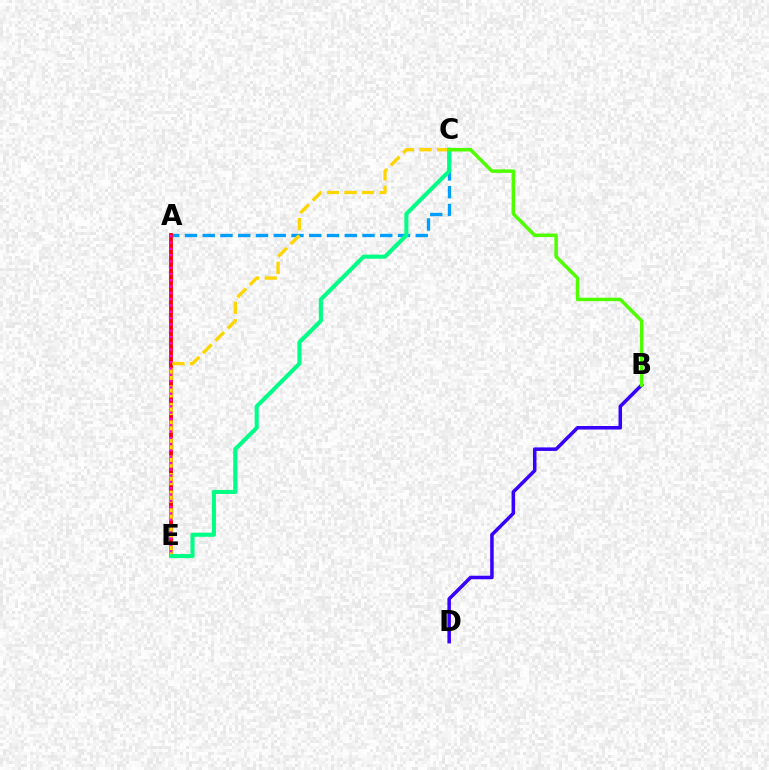{('A', 'C'): [{'color': '#009eff', 'line_style': 'dashed', 'thickness': 2.41}], ('A', 'E'): [{'color': '#ff0000', 'line_style': 'solid', 'thickness': 2.77}, {'color': '#ff00ed', 'line_style': 'dotted', 'thickness': 1.71}], ('B', 'D'): [{'color': '#3700ff', 'line_style': 'solid', 'thickness': 2.54}], ('C', 'E'): [{'color': '#ffd500', 'line_style': 'dashed', 'thickness': 2.38}, {'color': '#00ff86', 'line_style': 'solid', 'thickness': 2.95}], ('B', 'C'): [{'color': '#4fff00', 'line_style': 'solid', 'thickness': 2.51}]}